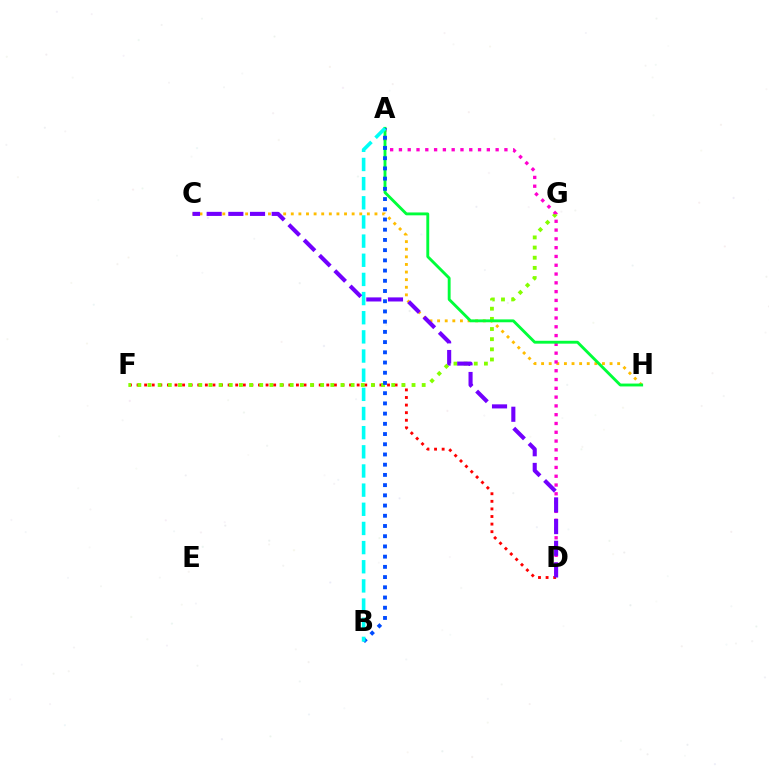{('C', 'H'): [{'color': '#ffbd00', 'line_style': 'dotted', 'thickness': 2.07}], ('D', 'F'): [{'color': '#ff0000', 'line_style': 'dotted', 'thickness': 2.06}], ('F', 'G'): [{'color': '#84ff00', 'line_style': 'dotted', 'thickness': 2.76}], ('A', 'D'): [{'color': '#ff00cf', 'line_style': 'dotted', 'thickness': 2.39}], ('A', 'H'): [{'color': '#00ff39', 'line_style': 'solid', 'thickness': 2.07}], ('A', 'B'): [{'color': '#004bff', 'line_style': 'dotted', 'thickness': 2.78}, {'color': '#00fff6', 'line_style': 'dashed', 'thickness': 2.6}], ('C', 'D'): [{'color': '#7200ff', 'line_style': 'dashed', 'thickness': 2.94}]}